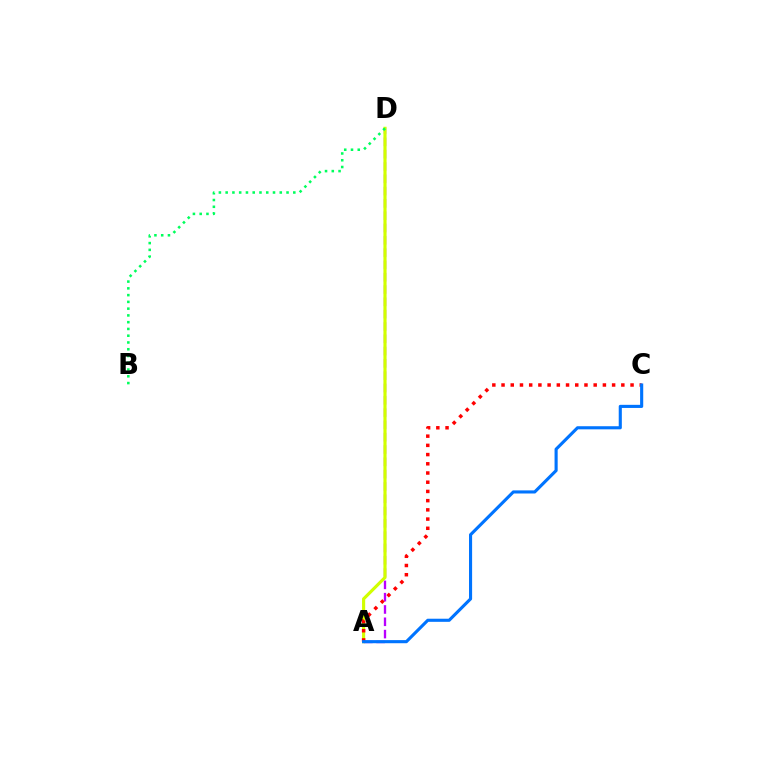{('A', 'D'): [{'color': '#b900ff', 'line_style': 'dashed', 'thickness': 1.67}, {'color': '#d1ff00', 'line_style': 'solid', 'thickness': 2.27}], ('A', 'C'): [{'color': '#ff0000', 'line_style': 'dotted', 'thickness': 2.5}, {'color': '#0074ff', 'line_style': 'solid', 'thickness': 2.24}], ('B', 'D'): [{'color': '#00ff5c', 'line_style': 'dotted', 'thickness': 1.84}]}